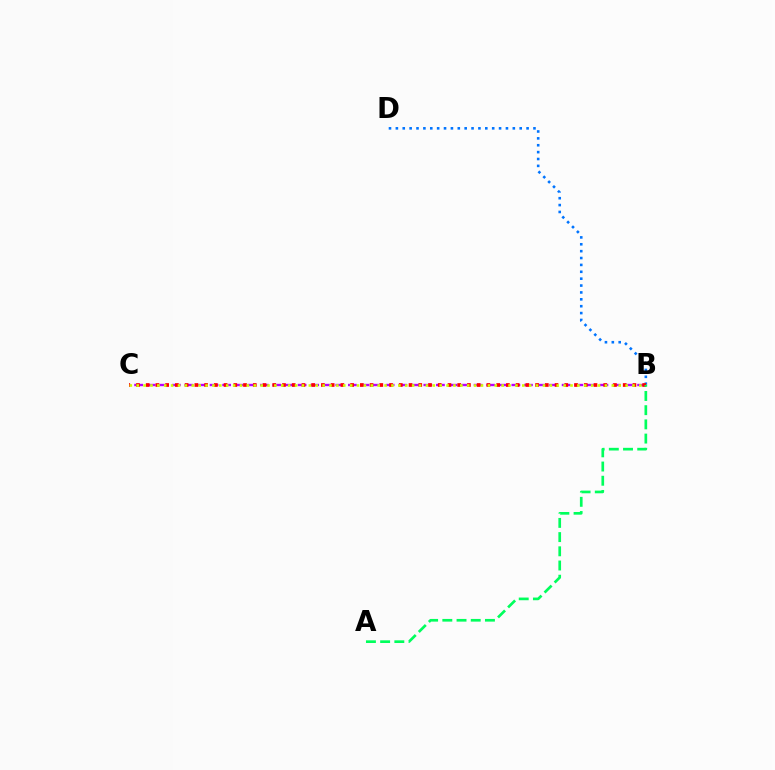{('B', 'C'): [{'color': '#b900ff', 'line_style': 'dashed', 'thickness': 1.71}, {'color': '#ff0000', 'line_style': 'dotted', 'thickness': 2.64}, {'color': '#d1ff00', 'line_style': 'dotted', 'thickness': 1.87}], ('B', 'D'): [{'color': '#0074ff', 'line_style': 'dotted', 'thickness': 1.87}], ('A', 'B'): [{'color': '#00ff5c', 'line_style': 'dashed', 'thickness': 1.93}]}